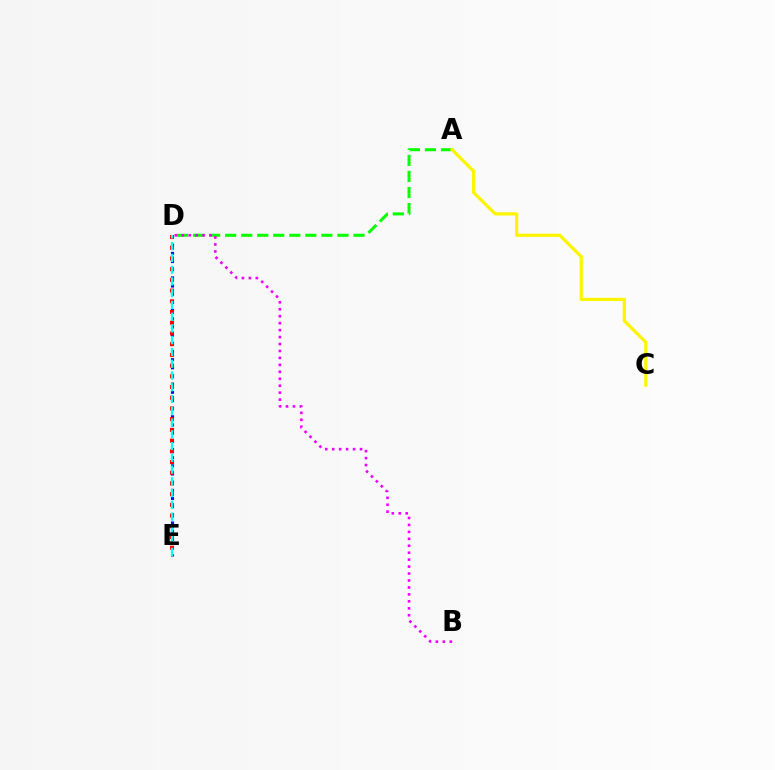{('D', 'E'): [{'color': '#0010ff', 'line_style': 'dotted', 'thickness': 2.22}, {'color': '#ff0000', 'line_style': 'dotted', 'thickness': 2.91}, {'color': '#00fff6', 'line_style': 'dashed', 'thickness': 1.6}], ('A', 'D'): [{'color': '#08ff00', 'line_style': 'dashed', 'thickness': 2.18}], ('A', 'C'): [{'color': '#fcf500', 'line_style': 'solid', 'thickness': 2.32}], ('B', 'D'): [{'color': '#ee00ff', 'line_style': 'dotted', 'thickness': 1.89}]}